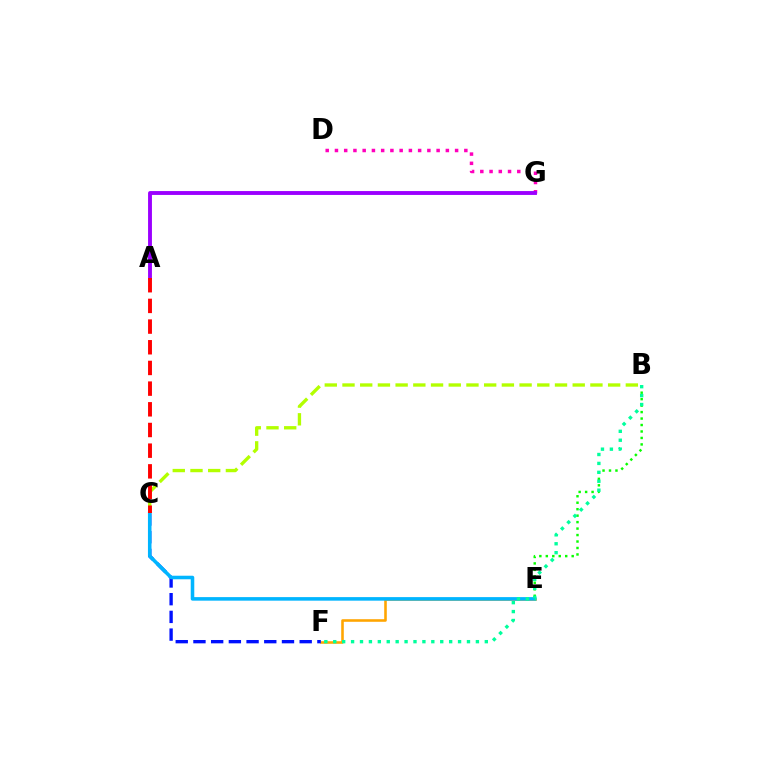{('B', 'E'): [{'color': '#08ff00', 'line_style': 'dotted', 'thickness': 1.76}], ('E', 'F'): [{'color': '#ffa500', 'line_style': 'solid', 'thickness': 1.86}], ('B', 'C'): [{'color': '#b3ff00', 'line_style': 'dashed', 'thickness': 2.41}], ('D', 'G'): [{'color': '#ff00bd', 'line_style': 'dotted', 'thickness': 2.51}], ('C', 'F'): [{'color': '#0010ff', 'line_style': 'dashed', 'thickness': 2.41}], ('A', 'G'): [{'color': '#9b00ff', 'line_style': 'solid', 'thickness': 2.79}], ('C', 'E'): [{'color': '#00b5ff', 'line_style': 'solid', 'thickness': 2.56}], ('B', 'F'): [{'color': '#00ff9d', 'line_style': 'dotted', 'thickness': 2.42}], ('A', 'C'): [{'color': '#ff0000', 'line_style': 'dashed', 'thickness': 2.81}]}